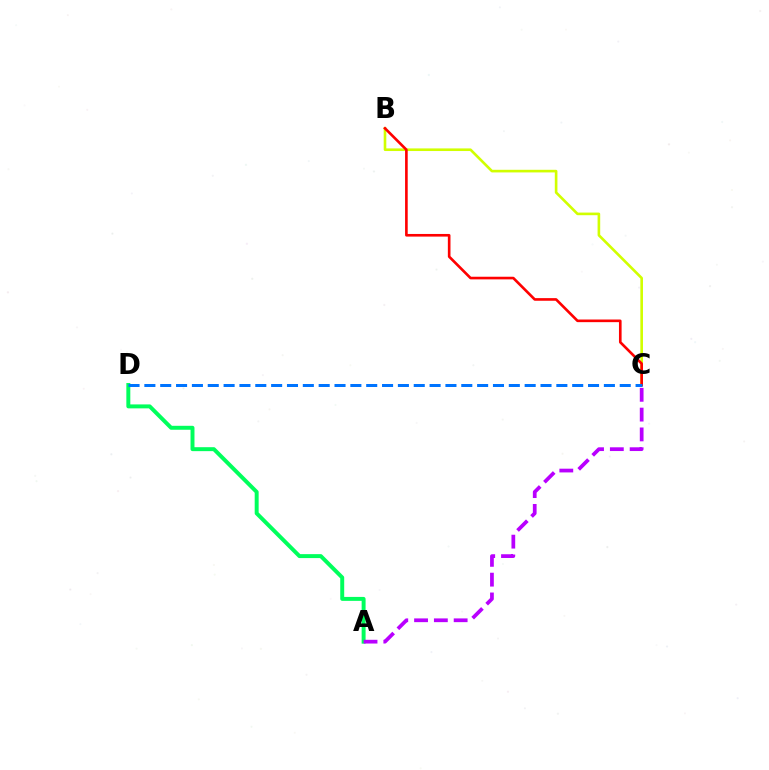{('B', 'C'): [{'color': '#d1ff00', 'line_style': 'solid', 'thickness': 1.89}, {'color': '#ff0000', 'line_style': 'solid', 'thickness': 1.9}], ('A', 'D'): [{'color': '#00ff5c', 'line_style': 'solid', 'thickness': 2.85}], ('A', 'C'): [{'color': '#b900ff', 'line_style': 'dashed', 'thickness': 2.69}], ('C', 'D'): [{'color': '#0074ff', 'line_style': 'dashed', 'thickness': 2.15}]}